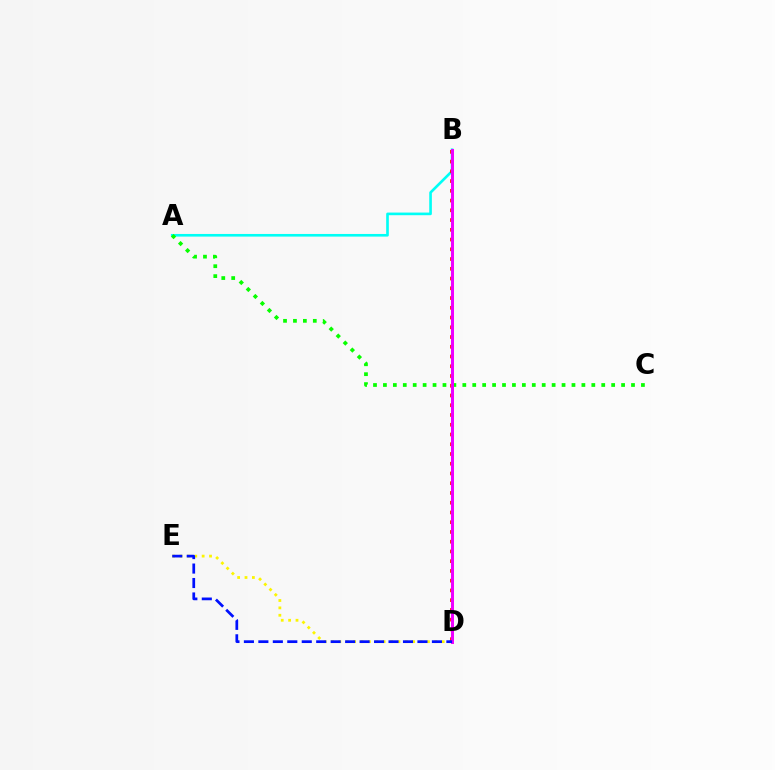{('D', 'E'): [{'color': '#fcf500', 'line_style': 'dotted', 'thickness': 2.01}, {'color': '#0010ff', 'line_style': 'dashed', 'thickness': 1.96}], ('A', 'B'): [{'color': '#00fff6', 'line_style': 'solid', 'thickness': 1.9}], ('A', 'C'): [{'color': '#08ff00', 'line_style': 'dotted', 'thickness': 2.7}], ('B', 'D'): [{'color': '#ff0000', 'line_style': 'dotted', 'thickness': 2.65}, {'color': '#ee00ff', 'line_style': 'solid', 'thickness': 2.15}]}